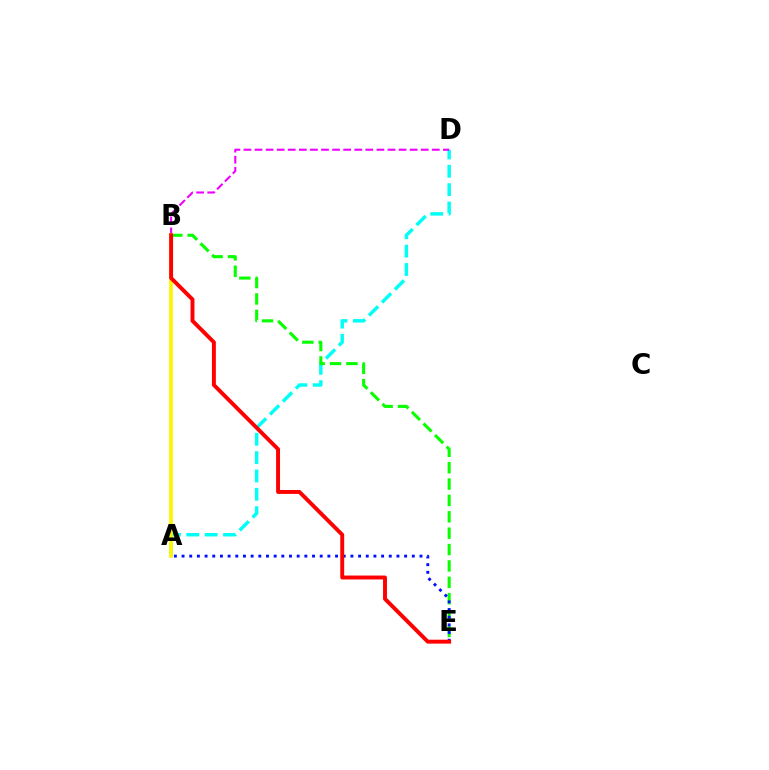{('A', 'D'): [{'color': '#00fff6', 'line_style': 'dashed', 'thickness': 2.49}], ('B', 'E'): [{'color': '#08ff00', 'line_style': 'dashed', 'thickness': 2.22}, {'color': '#ff0000', 'line_style': 'solid', 'thickness': 2.82}], ('B', 'D'): [{'color': '#ee00ff', 'line_style': 'dashed', 'thickness': 1.51}], ('A', 'B'): [{'color': '#fcf500', 'line_style': 'solid', 'thickness': 2.69}], ('A', 'E'): [{'color': '#0010ff', 'line_style': 'dotted', 'thickness': 2.09}]}